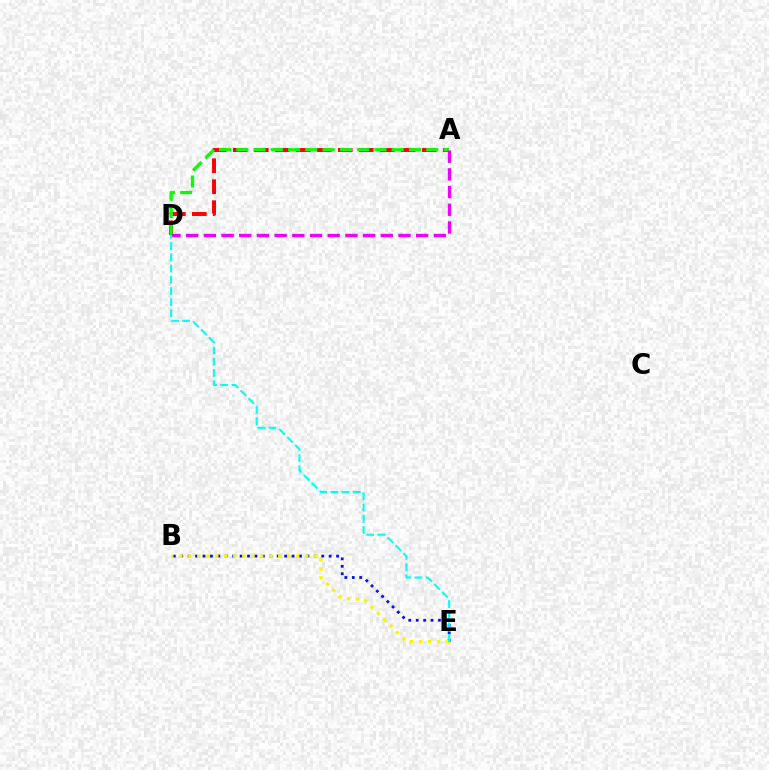{('A', 'D'): [{'color': '#ff0000', 'line_style': 'dashed', 'thickness': 2.85}, {'color': '#08ff00', 'line_style': 'dashed', 'thickness': 2.35}, {'color': '#ee00ff', 'line_style': 'dashed', 'thickness': 2.4}], ('B', 'E'): [{'color': '#0010ff', 'line_style': 'dotted', 'thickness': 2.02}, {'color': '#fcf500', 'line_style': 'dotted', 'thickness': 2.44}], ('D', 'E'): [{'color': '#00fff6', 'line_style': 'dashed', 'thickness': 1.52}]}